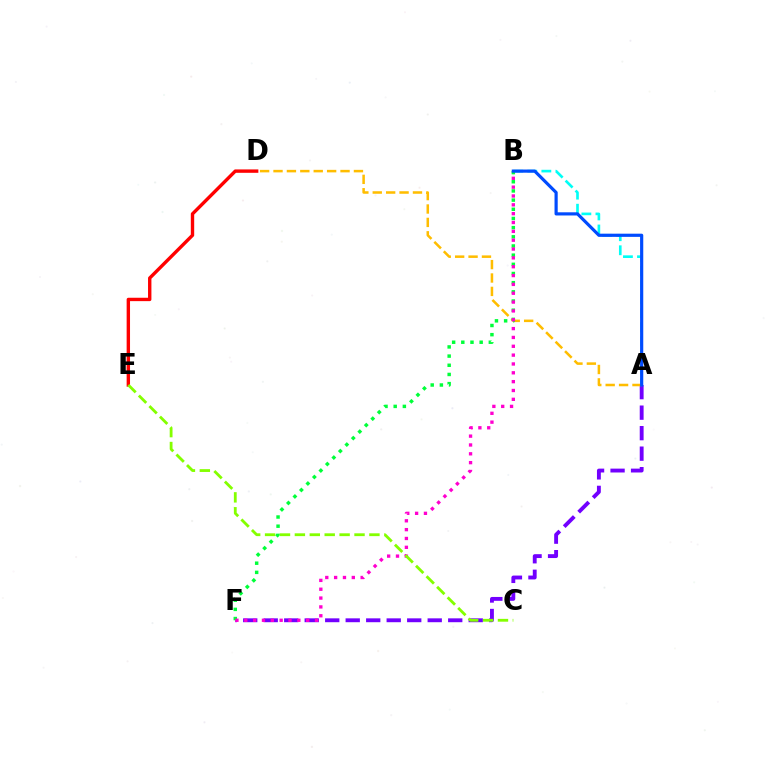{('A', 'B'): [{'color': '#00fff6', 'line_style': 'dashed', 'thickness': 1.91}, {'color': '#004bff', 'line_style': 'solid', 'thickness': 2.29}], ('A', 'F'): [{'color': '#7200ff', 'line_style': 'dashed', 'thickness': 2.78}], ('D', 'E'): [{'color': '#ff0000', 'line_style': 'solid', 'thickness': 2.44}], ('A', 'D'): [{'color': '#ffbd00', 'line_style': 'dashed', 'thickness': 1.82}], ('B', 'F'): [{'color': '#00ff39', 'line_style': 'dotted', 'thickness': 2.49}, {'color': '#ff00cf', 'line_style': 'dotted', 'thickness': 2.4}], ('C', 'E'): [{'color': '#84ff00', 'line_style': 'dashed', 'thickness': 2.03}]}